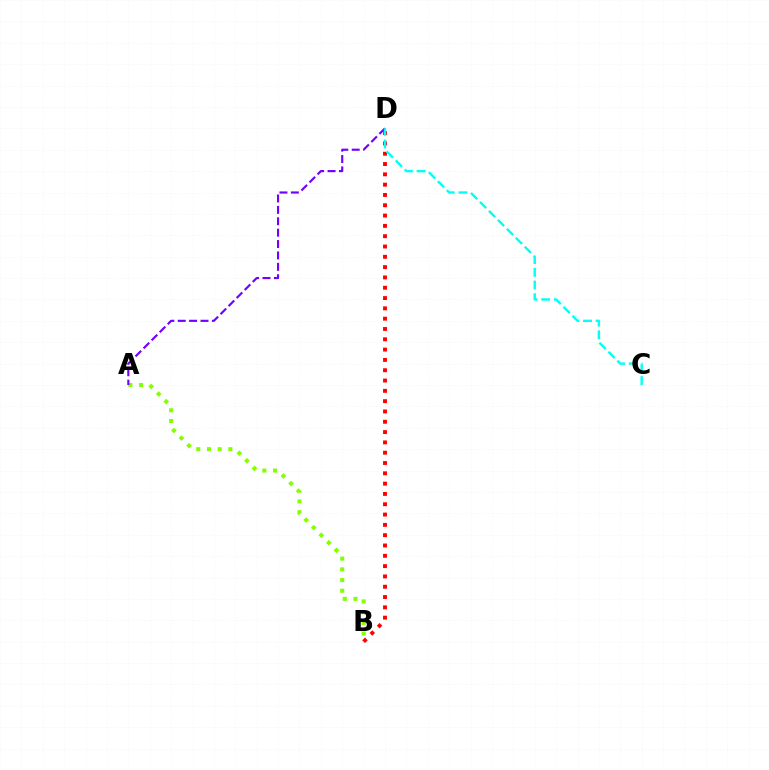{('B', 'D'): [{'color': '#ff0000', 'line_style': 'dotted', 'thickness': 2.8}], ('A', 'B'): [{'color': '#84ff00', 'line_style': 'dotted', 'thickness': 2.91}], ('A', 'D'): [{'color': '#7200ff', 'line_style': 'dashed', 'thickness': 1.55}], ('C', 'D'): [{'color': '#00fff6', 'line_style': 'dashed', 'thickness': 1.72}]}